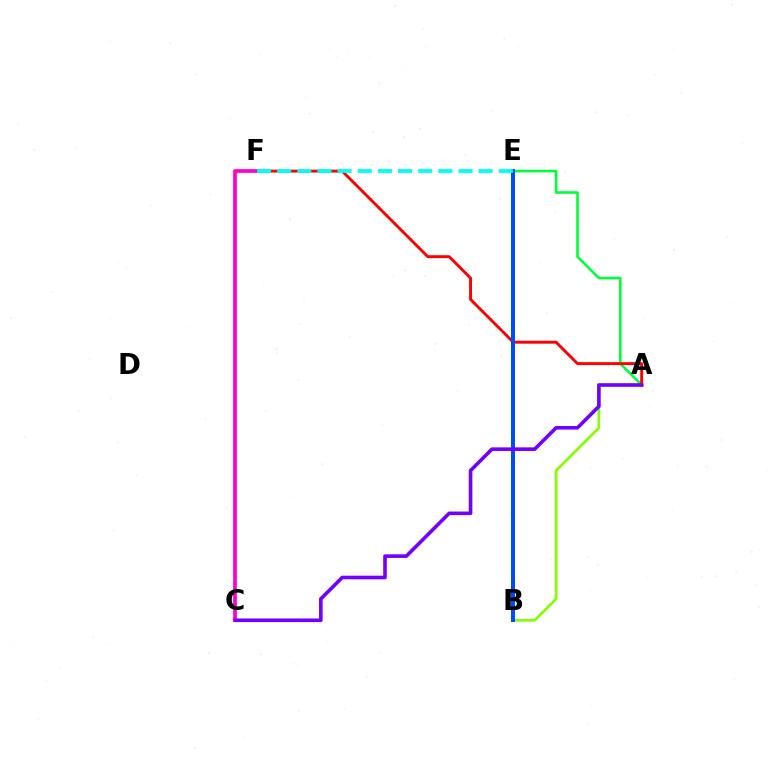{('A', 'E'): [{'color': '#00ff39', 'line_style': 'solid', 'thickness': 1.87}], ('B', 'E'): [{'color': '#ffbd00', 'line_style': 'dotted', 'thickness': 2.74}, {'color': '#004bff', 'line_style': 'solid', 'thickness': 2.87}], ('A', 'F'): [{'color': '#ff0000', 'line_style': 'solid', 'thickness': 2.1}], ('C', 'F'): [{'color': '#ff00cf', 'line_style': 'solid', 'thickness': 2.68}], ('A', 'B'): [{'color': '#84ff00', 'line_style': 'solid', 'thickness': 1.93}], ('A', 'C'): [{'color': '#7200ff', 'line_style': 'solid', 'thickness': 2.6}], ('E', 'F'): [{'color': '#00fff6', 'line_style': 'dashed', 'thickness': 2.74}]}